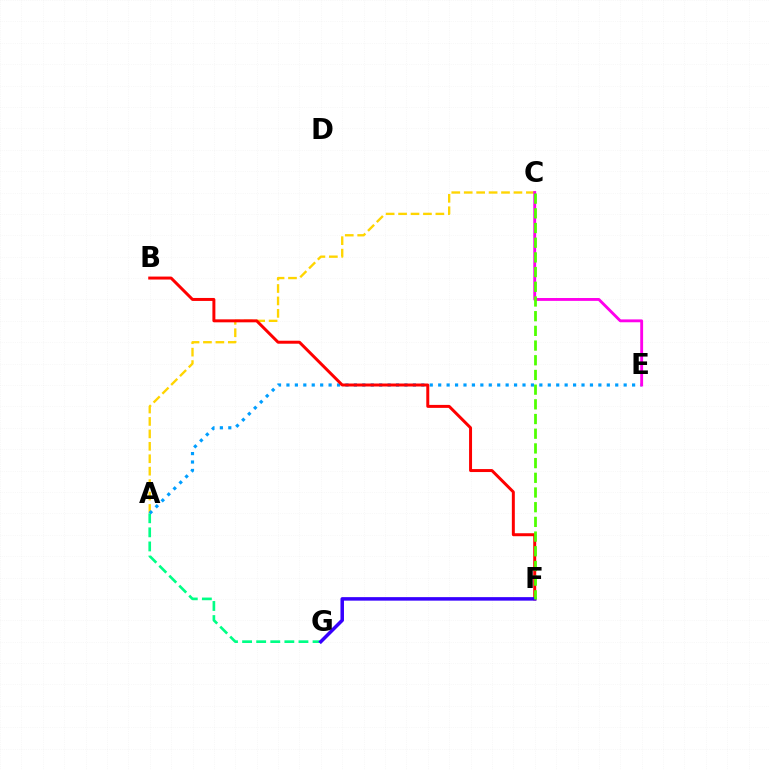{('A', 'C'): [{'color': '#ffd500', 'line_style': 'dashed', 'thickness': 1.69}], ('A', 'G'): [{'color': '#00ff86', 'line_style': 'dashed', 'thickness': 1.91}], ('A', 'E'): [{'color': '#009eff', 'line_style': 'dotted', 'thickness': 2.29}], ('C', 'E'): [{'color': '#ff00ed', 'line_style': 'solid', 'thickness': 2.07}], ('B', 'F'): [{'color': '#ff0000', 'line_style': 'solid', 'thickness': 2.14}], ('F', 'G'): [{'color': '#3700ff', 'line_style': 'solid', 'thickness': 2.53}], ('C', 'F'): [{'color': '#4fff00', 'line_style': 'dashed', 'thickness': 2.0}]}